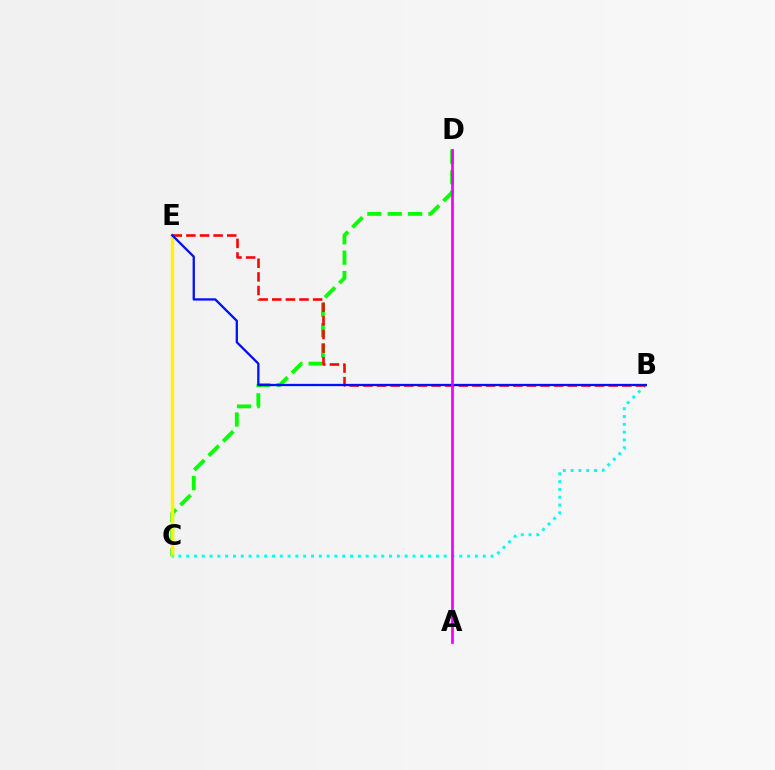{('C', 'D'): [{'color': '#08ff00', 'line_style': 'dashed', 'thickness': 2.77}], ('C', 'E'): [{'color': '#fcf500', 'line_style': 'solid', 'thickness': 2.46}], ('B', 'C'): [{'color': '#00fff6', 'line_style': 'dotted', 'thickness': 2.12}], ('B', 'E'): [{'color': '#ff0000', 'line_style': 'dashed', 'thickness': 1.85}, {'color': '#0010ff', 'line_style': 'solid', 'thickness': 1.65}], ('A', 'D'): [{'color': '#ee00ff', 'line_style': 'solid', 'thickness': 1.94}]}